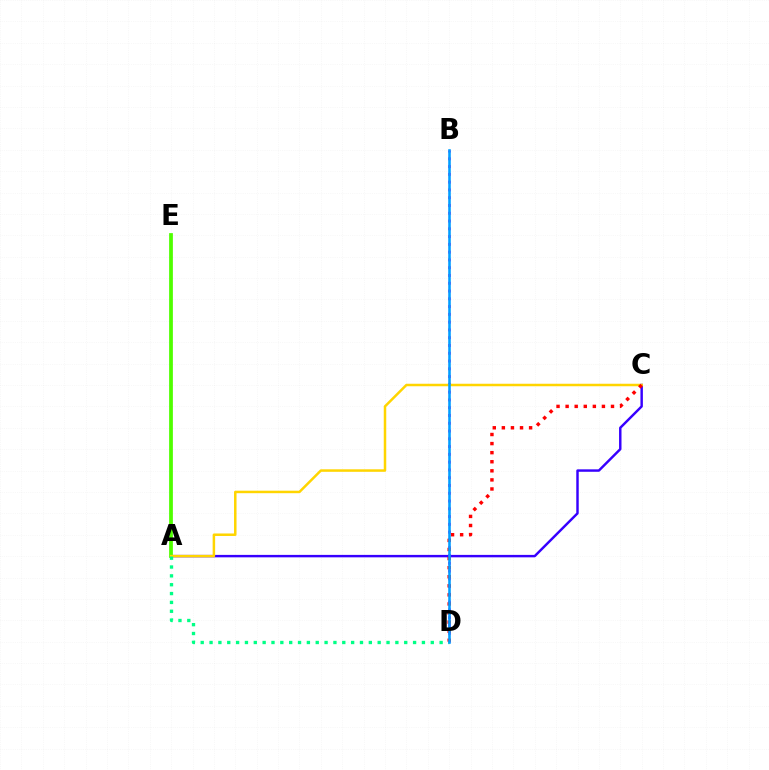{('B', 'D'): [{'color': '#ff00ed', 'line_style': 'dotted', 'thickness': 2.11}, {'color': '#009eff', 'line_style': 'solid', 'thickness': 1.86}], ('A', 'C'): [{'color': '#3700ff', 'line_style': 'solid', 'thickness': 1.76}, {'color': '#ffd500', 'line_style': 'solid', 'thickness': 1.8}], ('A', 'E'): [{'color': '#4fff00', 'line_style': 'solid', 'thickness': 2.71}], ('A', 'D'): [{'color': '#00ff86', 'line_style': 'dotted', 'thickness': 2.4}], ('C', 'D'): [{'color': '#ff0000', 'line_style': 'dotted', 'thickness': 2.47}]}